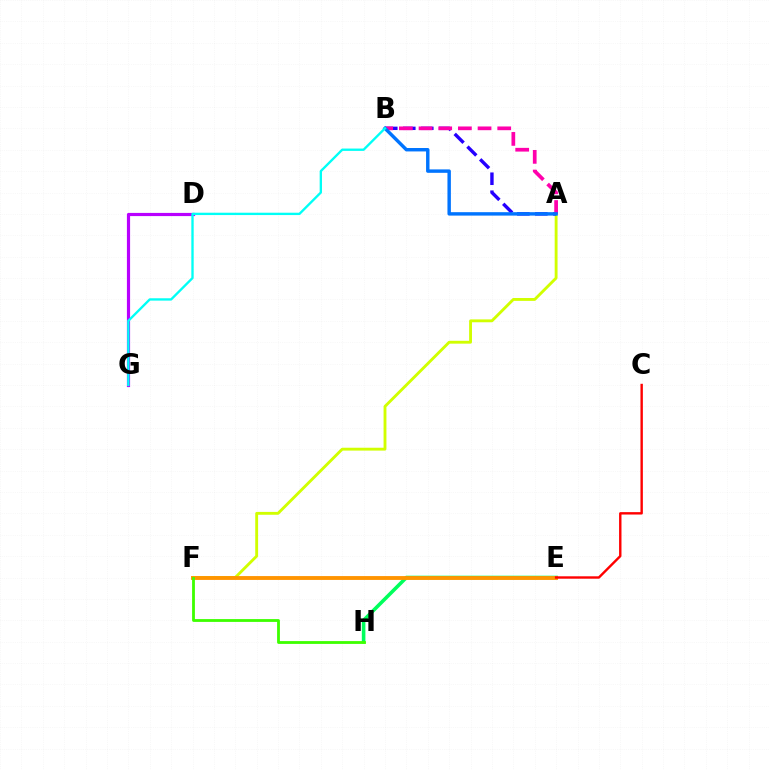{('D', 'G'): [{'color': '#b900ff', 'line_style': 'solid', 'thickness': 2.29}], ('E', 'H'): [{'color': '#00ff5c', 'line_style': 'solid', 'thickness': 2.58}], ('A', 'F'): [{'color': '#d1ff00', 'line_style': 'solid', 'thickness': 2.06}], ('E', 'F'): [{'color': '#ff9400', 'line_style': 'solid', 'thickness': 2.77}], ('A', 'B'): [{'color': '#2500ff', 'line_style': 'dashed', 'thickness': 2.45}, {'color': '#ff00ac', 'line_style': 'dashed', 'thickness': 2.67}, {'color': '#0074ff', 'line_style': 'solid', 'thickness': 2.47}], ('C', 'E'): [{'color': '#ff0000', 'line_style': 'solid', 'thickness': 1.73}], ('B', 'G'): [{'color': '#00fff6', 'line_style': 'solid', 'thickness': 1.69}], ('F', 'H'): [{'color': '#3dff00', 'line_style': 'solid', 'thickness': 2.02}]}